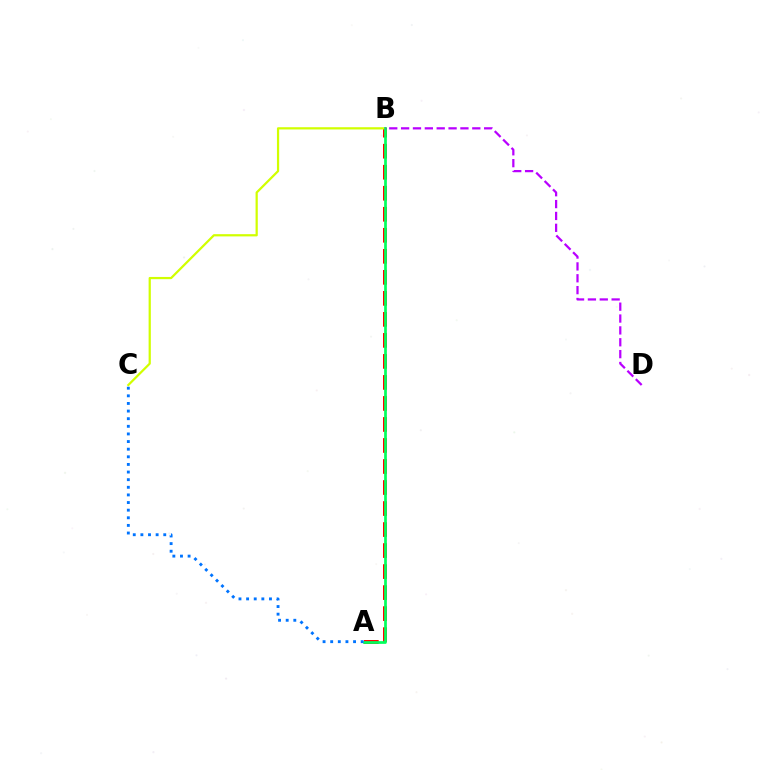{('A', 'B'): [{'color': '#ff0000', 'line_style': 'dashed', 'thickness': 2.86}, {'color': '#00ff5c', 'line_style': 'solid', 'thickness': 1.96}], ('B', 'C'): [{'color': '#d1ff00', 'line_style': 'solid', 'thickness': 1.6}], ('A', 'C'): [{'color': '#0074ff', 'line_style': 'dotted', 'thickness': 2.07}], ('B', 'D'): [{'color': '#b900ff', 'line_style': 'dashed', 'thickness': 1.61}]}